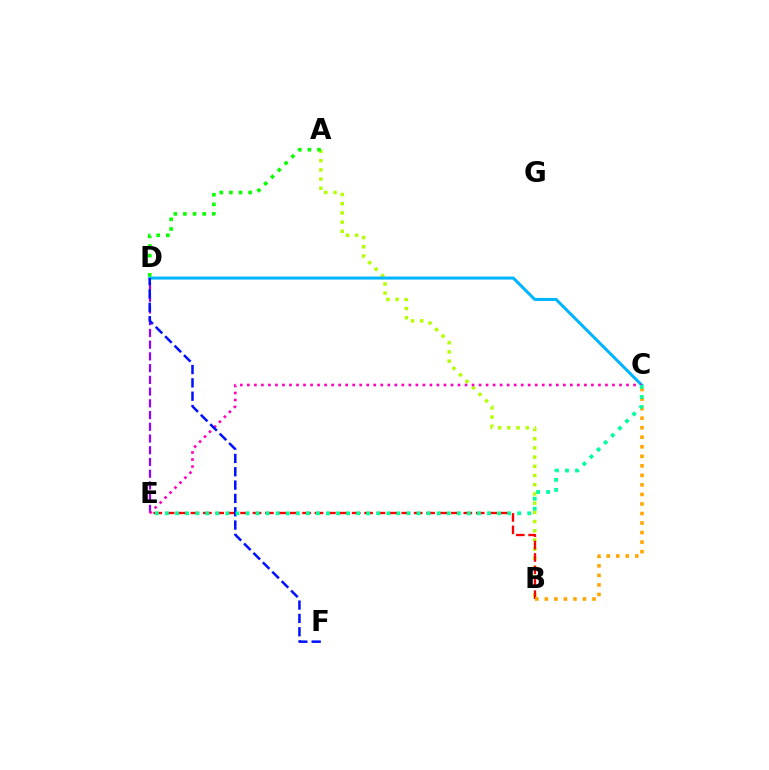{('A', 'B'): [{'color': '#b3ff00', 'line_style': 'dotted', 'thickness': 2.5}], ('C', 'D'): [{'color': '#00b5ff', 'line_style': 'solid', 'thickness': 2.18}], ('B', 'E'): [{'color': '#ff0000', 'line_style': 'dashed', 'thickness': 1.69}], ('B', 'C'): [{'color': '#ffa500', 'line_style': 'dotted', 'thickness': 2.59}], ('D', 'E'): [{'color': '#9b00ff', 'line_style': 'dashed', 'thickness': 1.59}], ('A', 'D'): [{'color': '#08ff00', 'line_style': 'dotted', 'thickness': 2.61}], ('C', 'E'): [{'color': '#ff00bd', 'line_style': 'dotted', 'thickness': 1.91}, {'color': '#00ff9d', 'line_style': 'dotted', 'thickness': 2.73}], ('D', 'F'): [{'color': '#0010ff', 'line_style': 'dashed', 'thickness': 1.81}]}